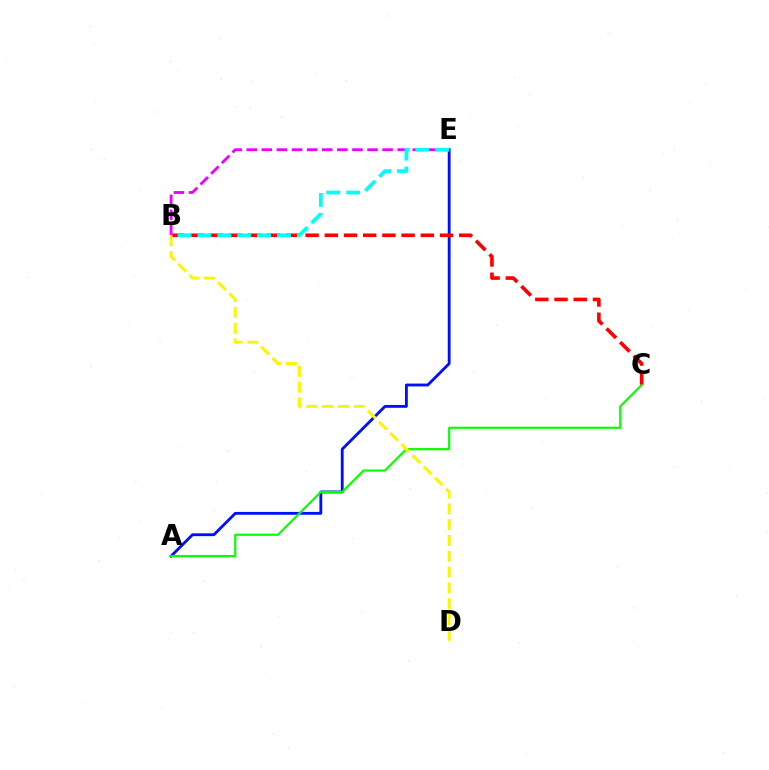{('A', 'E'): [{'color': '#0010ff', 'line_style': 'solid', 'thickness': 2.04}], ('B', 'C'): [{'color': '#ff0000', 'line_style': 'dashed', 'thickness': 2.61}], ('B', 'E'): [{'color': '#ee00ff', 'line_style': 'dashed', 'thickness': 2.05}, {'color': '#00fff6', 'line_style': 'dashed', 'thickness': 2.7}], ('A', 'C'): [{'color': '#08ff00', 'line_style': 'solid', 'thickness': 1.58}], ('B', 'D'): [{'color': '#fcf500', 'line_style': 'dashed', 'thickness': 2.15}]}